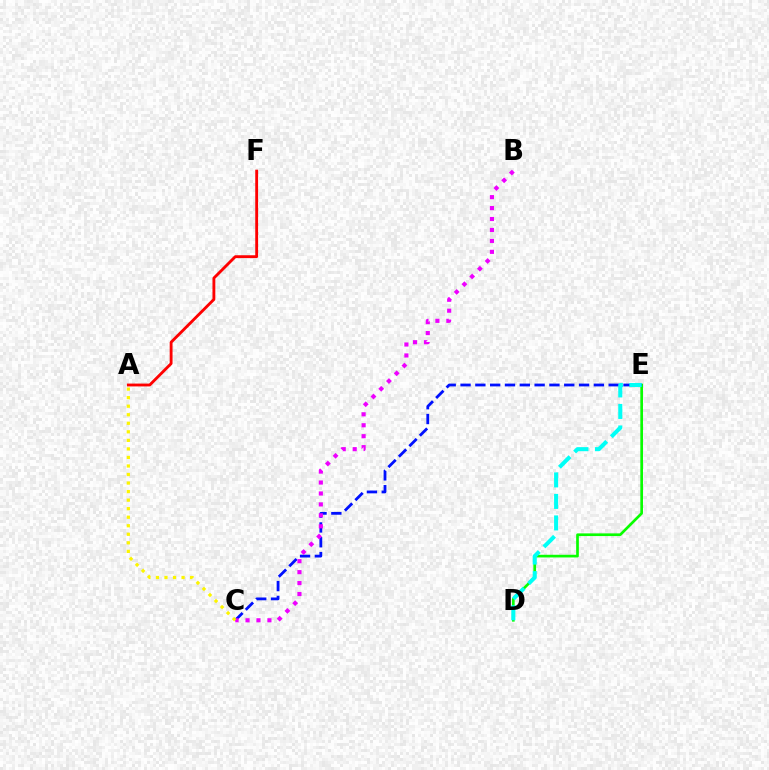{('D', 'E'): [{'color': '#08ff00', 'line_style': 'solid', 'thickness': 1.93}, {'color': '#00fff6', 'line_style': 'dashed', 'thickness': 2.92}], ('C', 'E'): [{'color': '#0010ff', 'line_style': 'dashed', 'thickness': 2.01}], ('B', 'C'): [{'color': '#ee00ff', 'line_style': 'dotted', 'thickness': 2.97}], ('A', 'C'): [{'color': '#fcf500', 'line_style': 'dotted', 'thickness': 2.32}], ('A', 'F'): [{'color': '#ff0000', 'line_style': 'solid', 'thickness': 2.05}]}